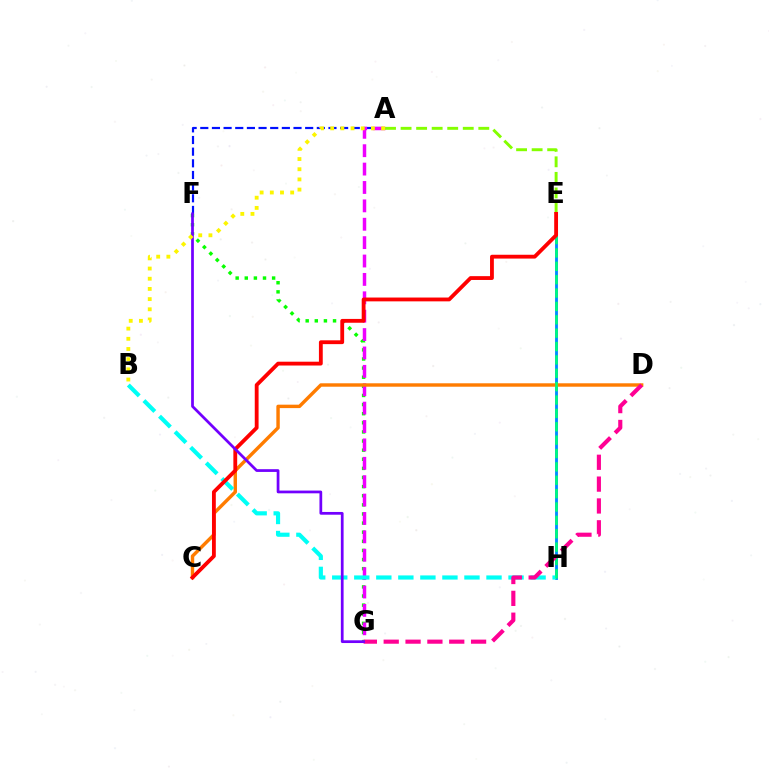{('E', 'H'): [{'color': '#008cff', 'line_style': 'solid', 'thickness': 2.06}, {'color': '#00ff74', 'line_style': 'dashed', 'thickness': 1.82}], ('F', 'G'): [{'color': '#08ff00', 'line_style': 'dotted', 'thickness': 2.48}, {'color': '#7200ff', 'line_style': 'solid', 'thickness': 1.97}], ('A', 'F'): [{'color': '#0010ff', 'line_style': 'dashed', 'thickness': 1.58}], ('A', 'G'): [{'color': '#ee00ff', 'line_style': 'dashed', 'thickness': 2.5}], ('C', 'D'): [{'color': '#ff7c00', 'line_style': 'solid', 'thickness': 2.46}], ('B', 'H'): [{'color': '#00fff6', 'line_style': 'dashed', 'thickness': 2.99}], ('A', 'E'): [{'color': '#84ff00', 'line_style': 'dashed', 'thickness': 2.11}], ('D', 'G'): [{'color': '#ff0094', 'line_style': 'dashed', 'thickness': 2.97}], ('C', 'E'): [{'color': '#ff0000', 'line_style': 'solid', 'thickness': 2.75}], ('A', 'B'): [{'color': '#fcf500', 'line_style': 'dotted', 'thickness': 2.77}]}